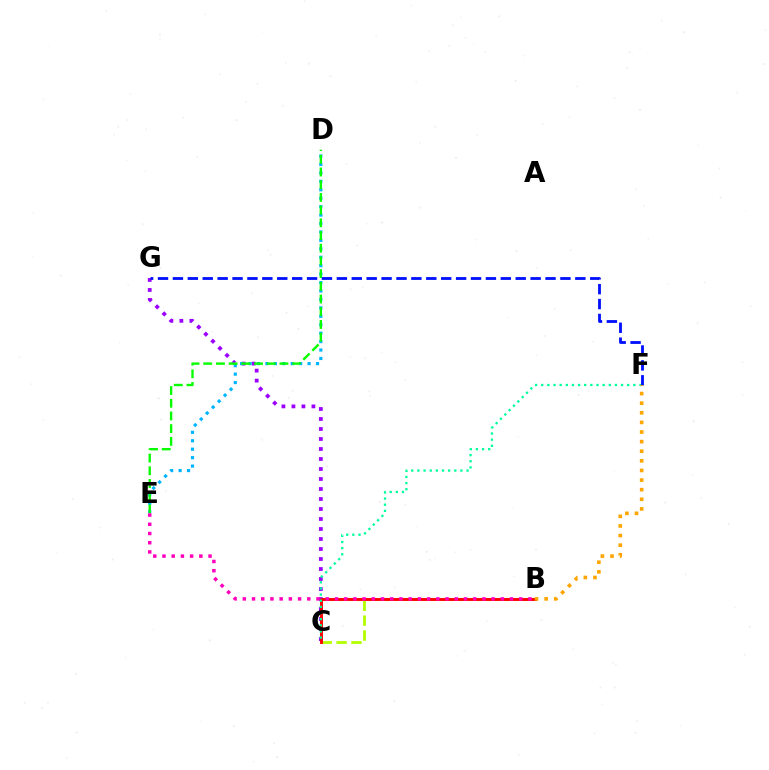{('B', 'C'): [{'color': '#b3ff00', 'line_style': 'dashed', 'thickness': 2.03}, {'color': '#ff0000', 'line_style': 'solid', 'thickness': 2.08}], ('C', 'G'): [{'color': '#9b00ff', 'line_style': 'dotted', 'thickness': 2.72}], ('D', 'E'): [{'color': '#00b5ff', 'line_style': 'dotted', 'thickness': 2.29}, {'color': '#08ff00', 'line_style': 'dashed', 'thickness': 1.73}], ('C', 'F'): [{'color': '#00ff9d', 'line_style': 'dotted', 'thickness': 1.67}], ('F', 'G'): [{'color': '#0010ff', 'line_style': 'dashed', 'thickness': 2.02}], ('B', 'E'): [{'color': '#ff00bd', 'line_style': 'dotted', 'thickness': 2.5}], ('B', 'F'): [{'color': '#ffa500', 'line_style': 'dotted', 'thickness': 2.61}]}